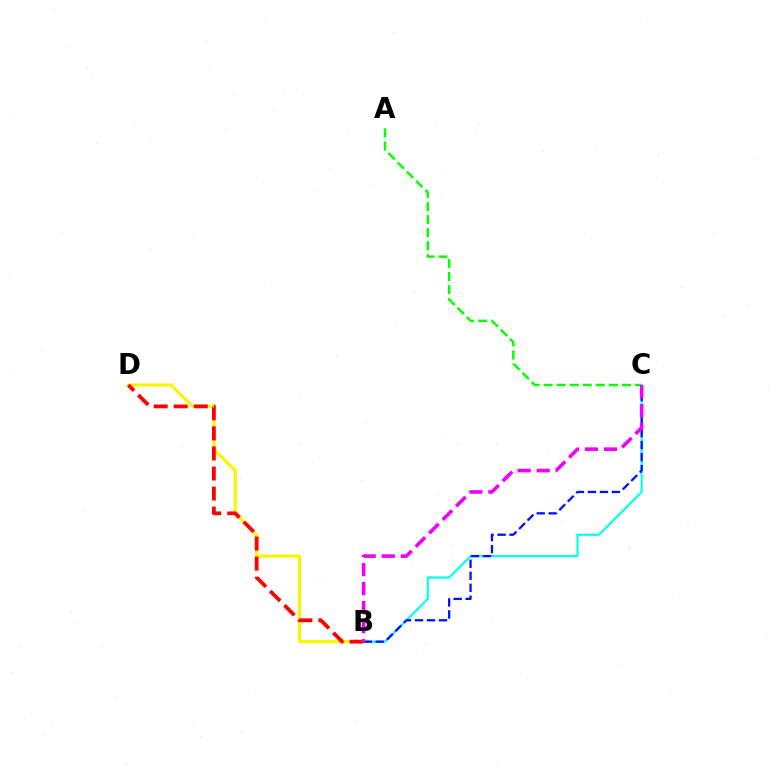{('B', 'C'): [{'color': '#00fff6', 'line_style': 'solid', 'thickness': 1.56}, {'color': '#0010ff', 'line_style': 'dashed', 'thickness': 1.63}, {'color': '#ee00ff', 'line_style': 'dashed', 'thickness': 2.59}], ('B', 'D'): [{'color': '#fcf500', 'line_style': 'solid', 'thickness': 2.25}, {'color': '#ff0000', 'line_style': 'dashed', 'thickness': 2.72}], ('A', 'C'): [{'color': '#08ff00', 'line_style': 'dashed', 'thickness': 1.77}]}